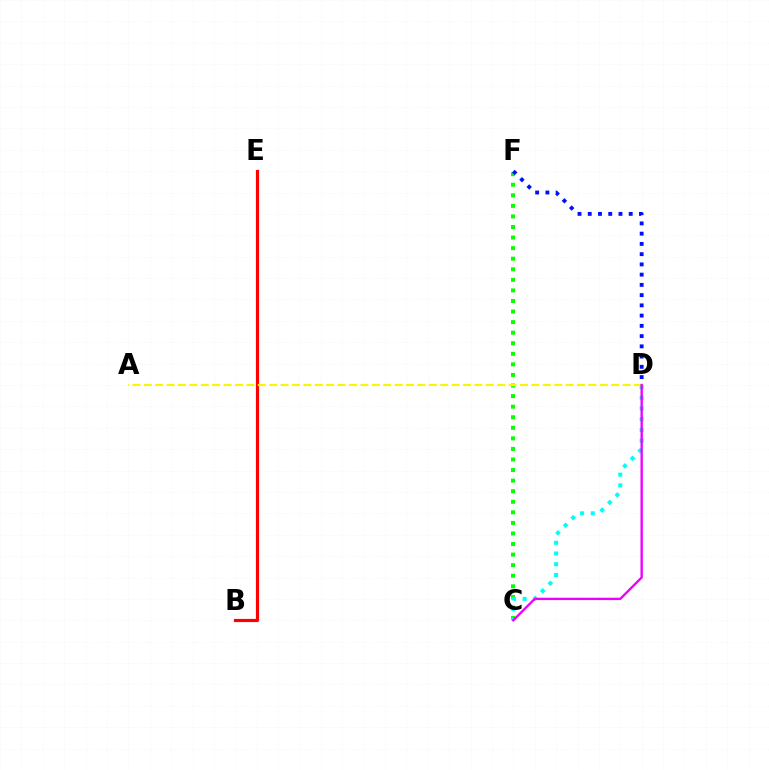{('C', 'F'): [{'color': '#08ff00', 'line_style': 'dotted', 'thickness': 2.87}], ('D', 'F'): [{'color': '#0010ff', 'line_style': 'dotted', 'thickness': 2.78}], ('C', 'D'): [{'color': '#00fff6', 'line_style': 'dotted', 'thickness': 2.91}, {'color': '#ee00ff', 'line_style': 'solid', 'thickness': 1.69}], ('B', 'E'): [{'color': '#ff0000', 'line_style': 'solid', 'thickness': 2.29}], ('A', 'D'): [{'color': '#fcf500', 'line_style': 'dashed', 'thickness': 1.55}]}